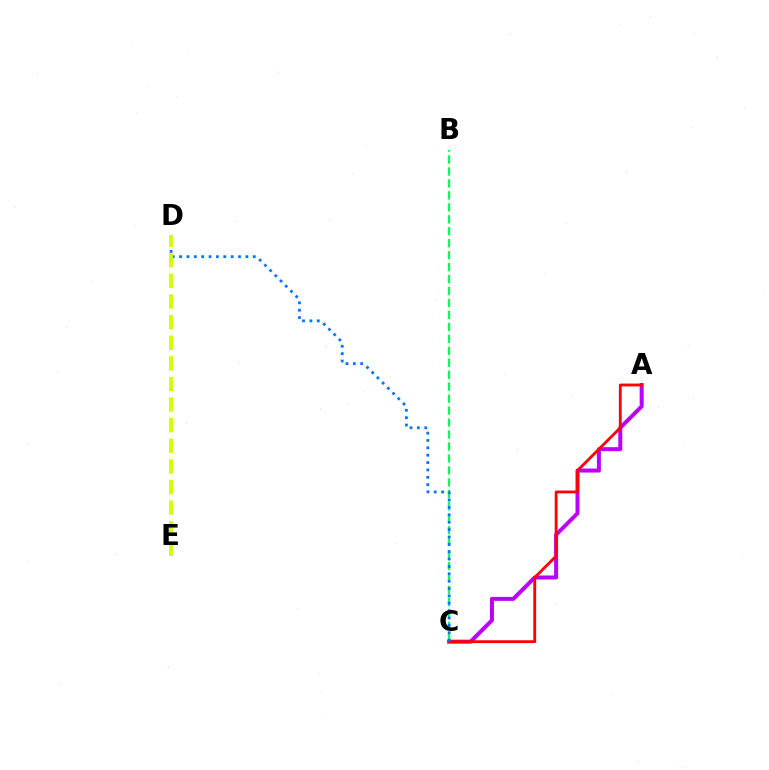{('A', 'C'): [{'color': '#b900ff', 'line_style': 'solid', 'thickness': 2.87}, {'color': '#ff0000', 'line_style': 'solid', 'thickness': 2.03}], ('B', 'C'): [{'color': '#00ff5c', 'line_style': 'dashed', 'thickness': 1.62}], ('C', 'D'): [{'color': '#0074ff', 'line_style': 'dotted', 'thickness': 2.0}], ('D', 'E'): [{'color': '#d1ff00', 'line_style': 'dashed', 'thickness': 2.8}]}